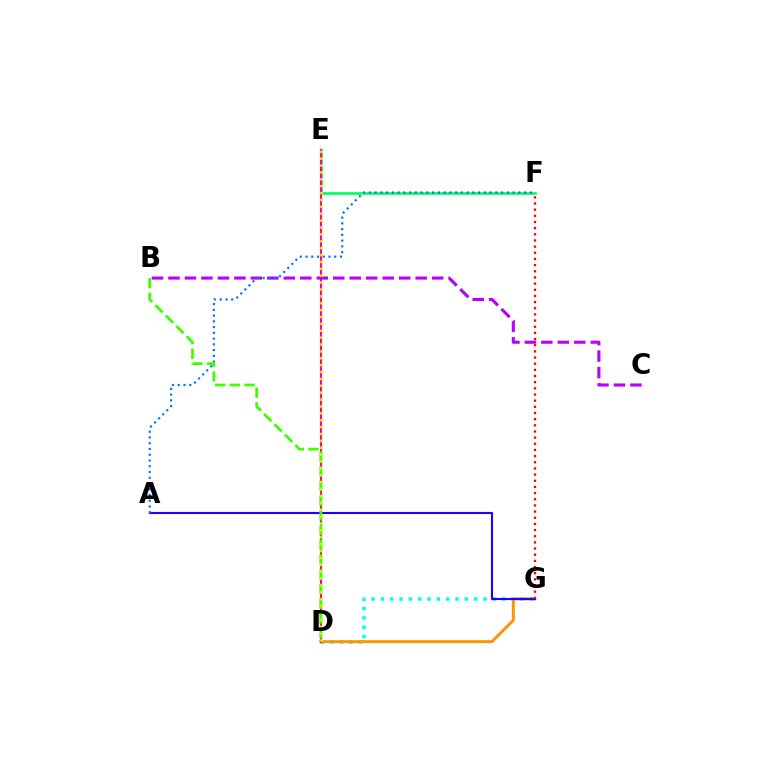{('E', 'F'): [{'color': '#00ff5c', 'line_style': 'solid', 'thickness': 1.91}], ('D', 'G'): [{'color': '#00fff6', 'line_style': 'dotted', 'thickness': 2.53}, {'color': '#ff9400', 'line_style': 'solid', 'thickness': 2.14}], ('D', 'E'): [{'color': '#ff00ac', 'line_style': 'solid', 'thickness': 1.55}, {'color': '#d1ff00', 'line_style': 'dotted', 'thickness': 1.87}], ('B', 'C'): [{'color': '#b900ff', 'line_style': 'dashed', 'thickness': 2.24}], ('A', 'G'): [{'color': '#2500ff', 'line_style': 'solid', 'thickness': 1.52}], ('A', 'F'): [{'color': '#0074ff', 'line_style': 'dotted', 'thickness': 1.56}], ('B', 'D'): [{'color': '#3dff00', 'line_style': 'dashed', 'thickness': 2.0}], ('F', 'G'): [{'color': '#ff0000', 'line_style': 'dotted', 'thickness': 1.67}]}